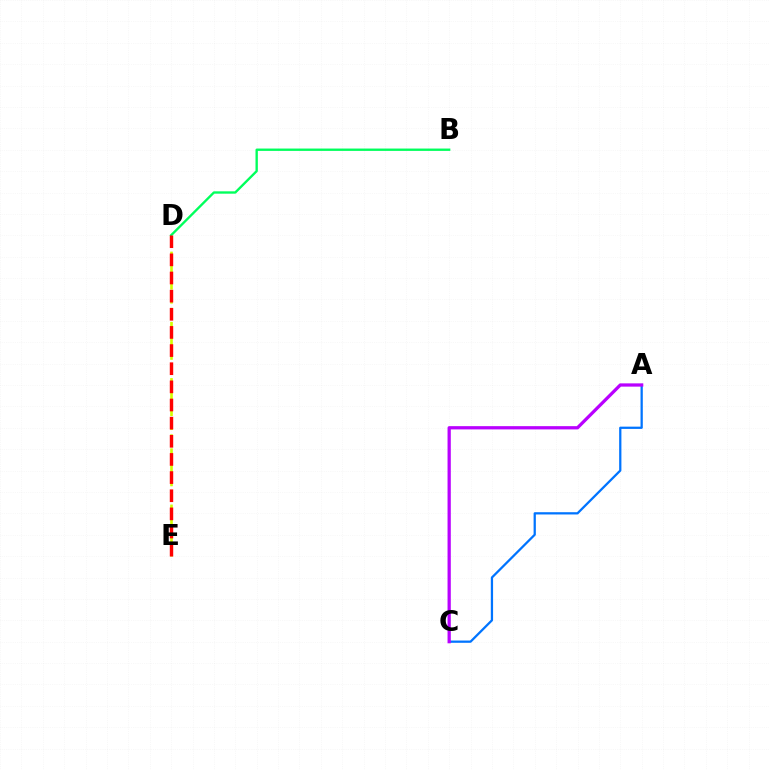{('B', 'D'): [{'color': '#00ff5c', 'line_style': 'solid', 'thickness': 1.7}], ('D', 'E'): [{'color': '#d1ff00', 'line_style': 'dashed', 'thickness': 1.91}, {'color': '#ff0000', 'line_style': 'dashed', 'thickness': 2.46}], ('A', 'C'): [{'color': '#0074ff', 'line_style': 'solid', 'thickness': 1.63}, {'color': '#b900ff', 'line_style': 'solid', 'thickness': 2.35}]}